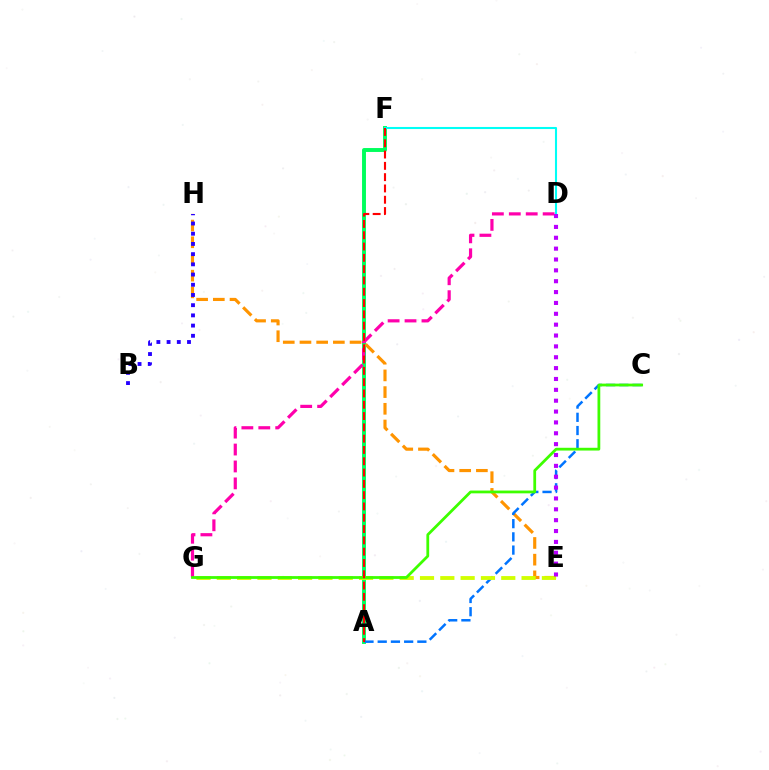{('A', 'F'): [{'color': '#00ff5c', 'line_style': 'solid', 'thickness': 2.82}, {'color': '#ff0000', 'line_style': 'dashed', 'thickness': 1.54}], ('E', 'H'): [{'color': '#ff9400', 'line_style': 'dashed', 'thickness': 2.27}], ('B', 'H'): [{'color': '#2500ff', 'line_style': 'dotted', 'thickness': 2.77}], ('D', 'F'): [{'color': '#00fff6', 'line_style': 'solid', 'thickness': 1.5}], ('D', 'G'): [{'color': '#ff00ac', 'line_style': 'dashed', 'thickness': 2.3}], ('A', 'C'): [{'color': '#0074ff', 'line_style': 'dashed', 'thickness': 1.8}], ('E', 'G'): [{'color': '#d1ff00', 'line_style': 'dashed', 'thickness': 2.76}], ('D', 'E'): [{'color': '#b900ff', 'line_style': 'dotted', 'thickness': 2.95}], ('C', 'G'): [{'color': '#3dff00', 'line_style': 'solid', 'thickness': 2.0}]}